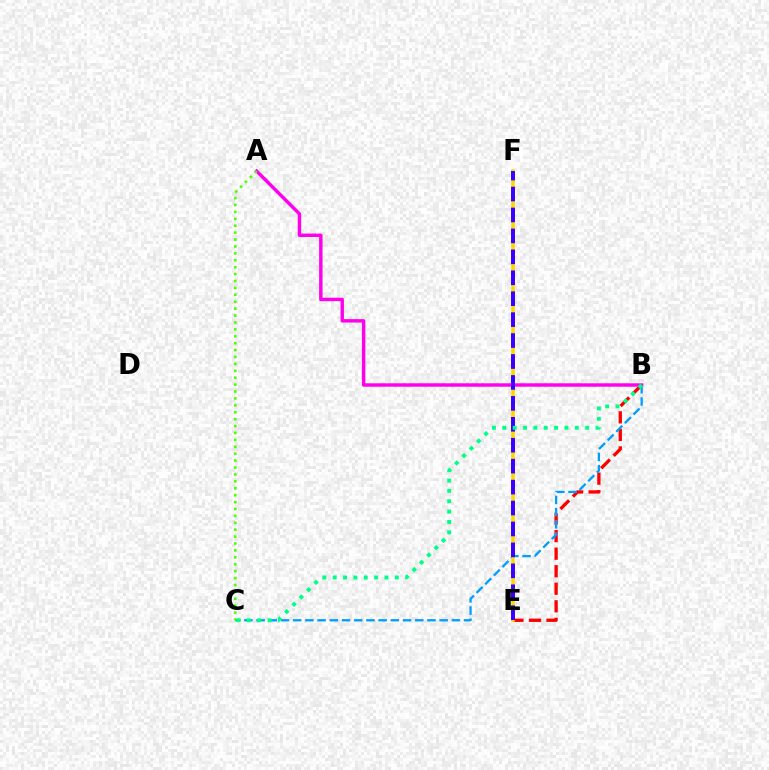{('B', 'E'): [{'color': '#ff0000', 'line_style': 'dashed', 'thickness': 2.38}], ('A', 'B'): [{'color': '#ff00ed', 'line_style': 'solid', 'thickness': 2.47}], ('B', 'C'): [{'color': '#009eff', 'line_style': 'dashed', 'thickness': 1.66}, {'color': '#00ff86', 'line_style': 'dotted', 'thickness': 2.81}], ('E', 'F'): [{'color': '#ffd500', 'line_style': 'solid', 'thickness': 2.55}, {'color': '#3700ff', 'line_style': 'dashed', 'thickness': 2.84}], ('A', 'C'): [{'color': '#4fff00', 'line_style': 'dotted', 'thickness': 1.88}]}